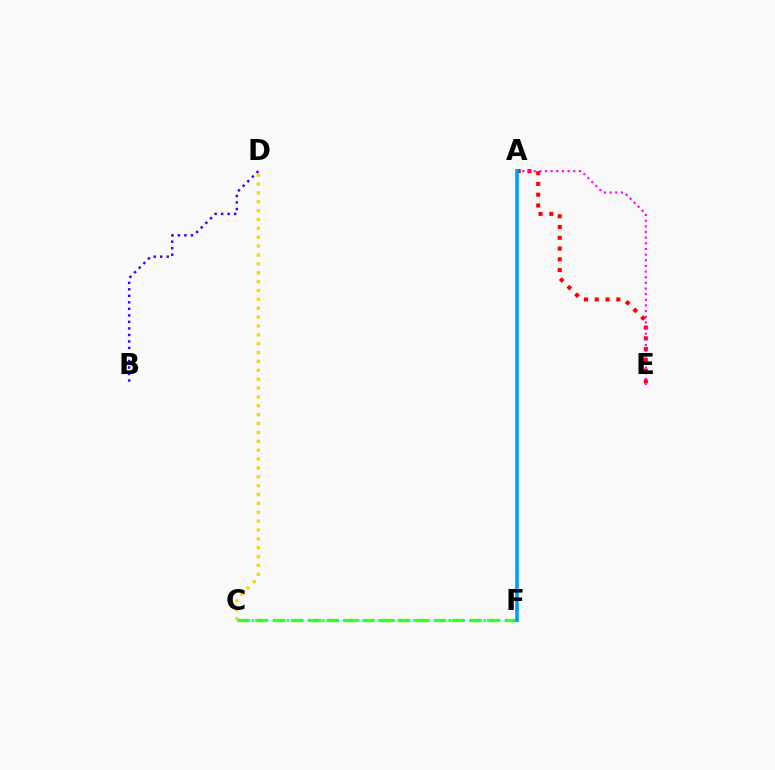{('A', 'E'): [{'color': '#ff0000', 'line_style': 'dotted', 'thickness': 2.93}, {'color': '#ff00ed', 'line_style': 'dotted', 'thickness': 1.54}], ('C', 'D'): [{'color': '#ffd500', 'line_style': 'dotted', 'thickness': 2.41}], ('C', 'F'): [{'color': '#4fff00', 'line_style': 'dashed', 'thickness': 2.42}, {'color': '#00ff86', 'line_style': 'dotted', 'thickness': 1.91}], ('A', 'F'): [{'color': '#009eff', 'line_style': 'solid', 'thickness': 2.61}], ('B', 'D'): [{'color': '#3700ff', 'line_style': 'dotted', 'thickness': 1.77}]}